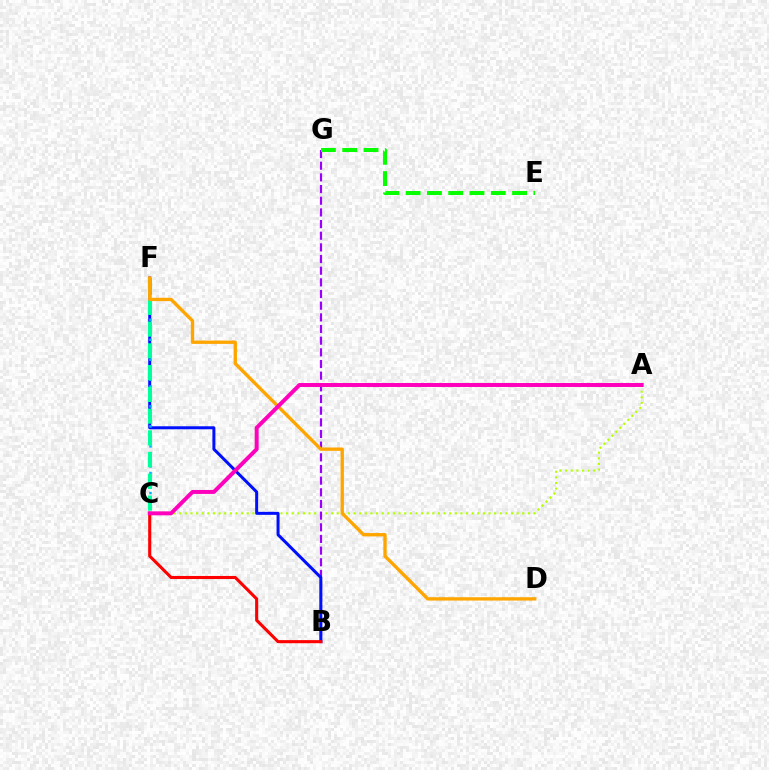{('A', 'C'): [{'color': '#b3ff00', 'line_style': 'dotted', 'thickness': 1.53}, {'color': '#ff00bd', 'line_style': 'solid', 'thickness': 2.85}], ('B', 'G'): [{'color': '#9b00ff', 'line_style': 'dashed', 'thickness': 1.58}], ('E', 'G'): [{'color': '#08ff00', 'line_style': 'dashed', 'thickness': 2.89}], ('B', 'F'): [{'color': '#0010ff', 'line_style': 'solid', 'thickness': 2.17}], ('C', 'F'): [{'color': '#00b5ff', 'line_style': 'dotted', 'thickness': 1.81}, {'color': '#00ff9d', 'line_style': 'dashed', 'thickness': 2.96}], ('B', 'C'): [{'color': '#ff0000', 'line_style': 'solid', 'thickness': 2.22}], ('D', 'F'): [{'color': '#ffa500', 'line_style': 'solid', 'thickness': 2.41}]}